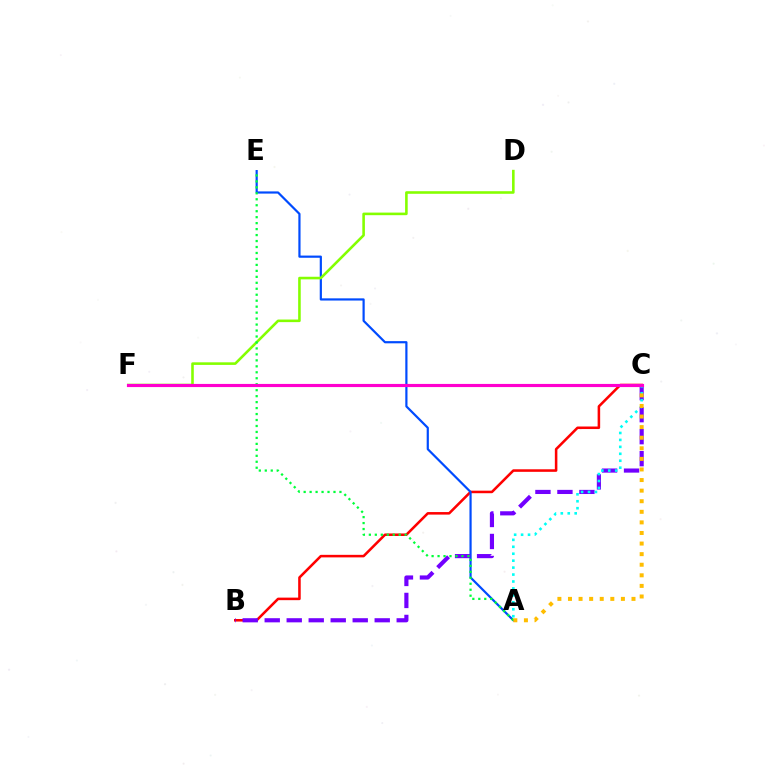{('B', 'C'): [{'color': '#ff0000', 'line_style': 'solid', 'thickness': 1.83}, {'color': '#7200ff', 'line_style': 'dashed', 'thickness': 2.99}], ('A', 'E'): [{'color': '#004bff', 'line_style': 'solid', 'thickness': 1.58}, {'color': '#00ff39', 'line_style': 'dotted', 'thickness': 1.62}], ('D', 'F'): [{'color': '#84ff00', 'line_style': 'solid', 'thickness': 1.86}], ('A', 'C'): [{'color': '#00fff6', 'line_style': 'dotted', 'thickness': 1.89}, {'color': '#ffbd00', 'line_style': 'dotted', 'thickness': 2.88}], ('C', 'F'): [{'color': '#ff00cf', 'line_style': 'solid', 'thickness': 2.26}]}